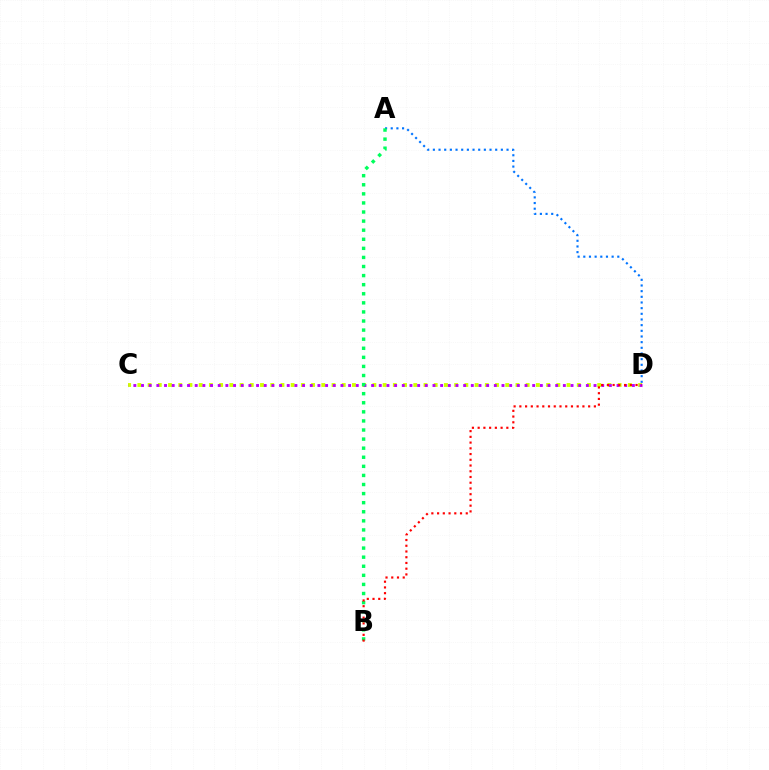{('A', 'D'): [{'color': '#0074ff', 'line_style': 'dotted', 'thickness': 1.54}], ('C', 'D'): [{'color': '#d1ff00', 'line_style': 'dotted', 'thickness': 2.78}, {'color': '#b900ff', 'line_style': 'dotted', 'thickness': 2.08}], ('A', 'B'): [{'color': '#00ff5c', 'line_style': 'dotted', 'thickness': 2.47}], ('B', 'D'): [{'color': '#ff0000', 'line_style': 'dotted', 'thickness': 1.56}]}